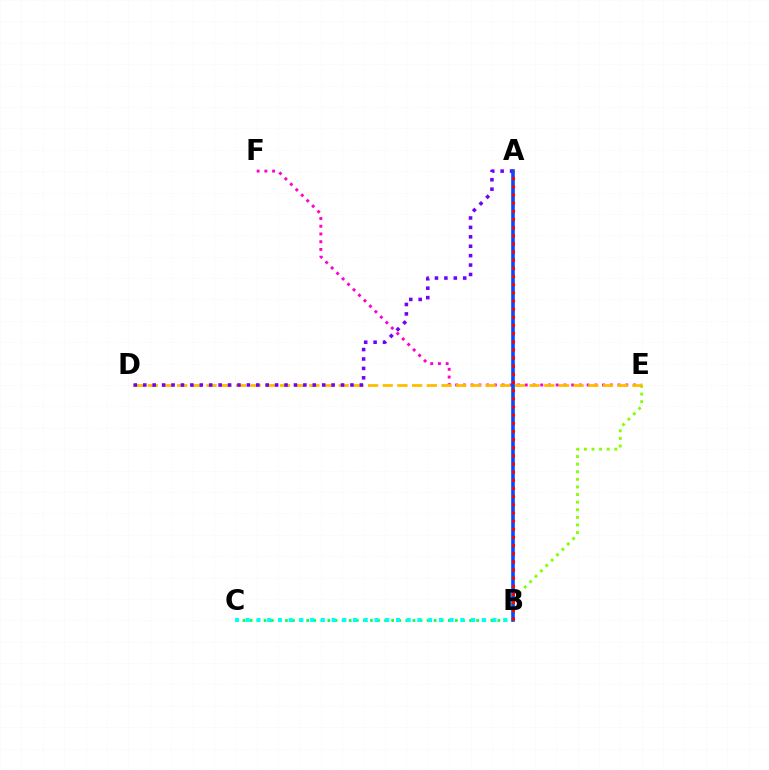{('B', 'E'): [{'color': '#84ff00', 'line_style': 'dotted', 'thickness': 2.07}], ('E', 'F'): [{'color': '#ff00cf', 'line_style': 'dotted', 'thickness': 2.1}], ('D', 'E'): [{'color': '#ffbd00', 'line_style': 'dashed', 'thickness': 1.99}], ('A', 'D'): [{'color': '#7200ff', 'line_style': 'dotted', 'thickness': 2.56}], ('B', 'C'): [{'color': '#00ff39', 'line_style': 'dotted', 'thickness': 1.92}, {'color': '#00fff6', 'line_style': 'dotted', 'thickness': 2.91}], ('A', 'B'): [{'color': '#004bff', 'line_style': 'solid', 'thickness': 2.59}, {'color': '#ff0000', 'line_style': 'dotted', 'thickness': 2.21}]}